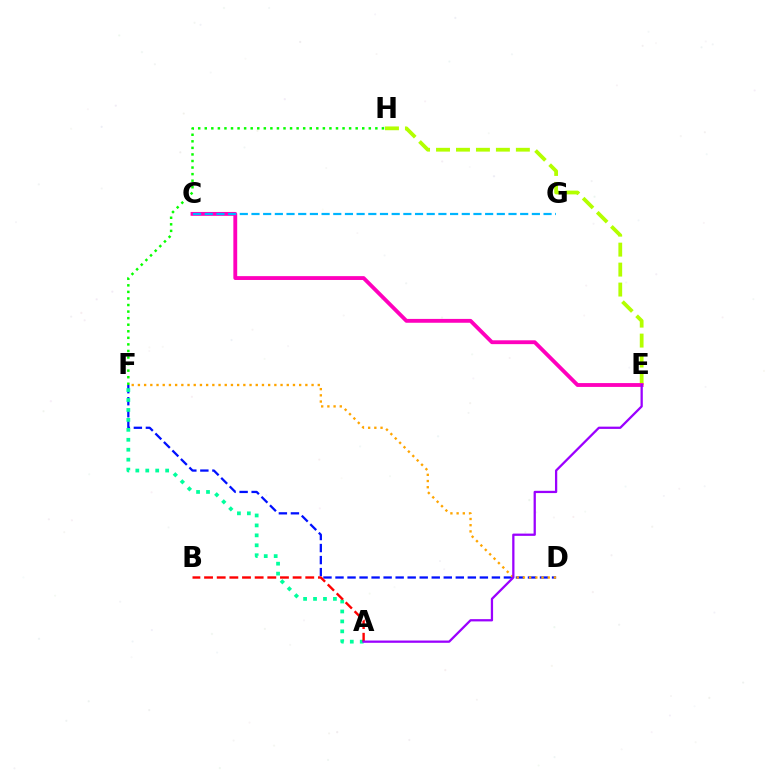{('E', 'H'): [{'color': '#b3ff00', 'line_style': 'dashed', 'thickness': 2.71}], ('C', 'E'): [{'color': '#ff00bd', 'line_style': 'solid', 'thickness': 2.77}], ('D', 'F'): [{'color': '#0010ff', 'line_style': 'dashed', 'thickness': 1.63}, {'color': '#ffa500', 'line_style': 'dotted', 'thickness': 1.68}], ('C', 'G'): [{'color': '#00b5ff', 'line_style': 'dashed', 'thickness': 1.59}], ('A', 'F'): [{'color': '#00ff9d', 'line_style': 'dotted', 'thickness': 2.7}], ('A', 'B'): [{'color': '#ff0000', 'line_style': 'dashed', 'thickness': 1.72}], ('A', 'E'): [{'color': '#9b00ff', 'line_style': 'solid', 'thickness': 1.63}], ('F', 'H'): [{'color': '#08ff00', 'line_style': 'dotted', 'thickness': 1.78}]}